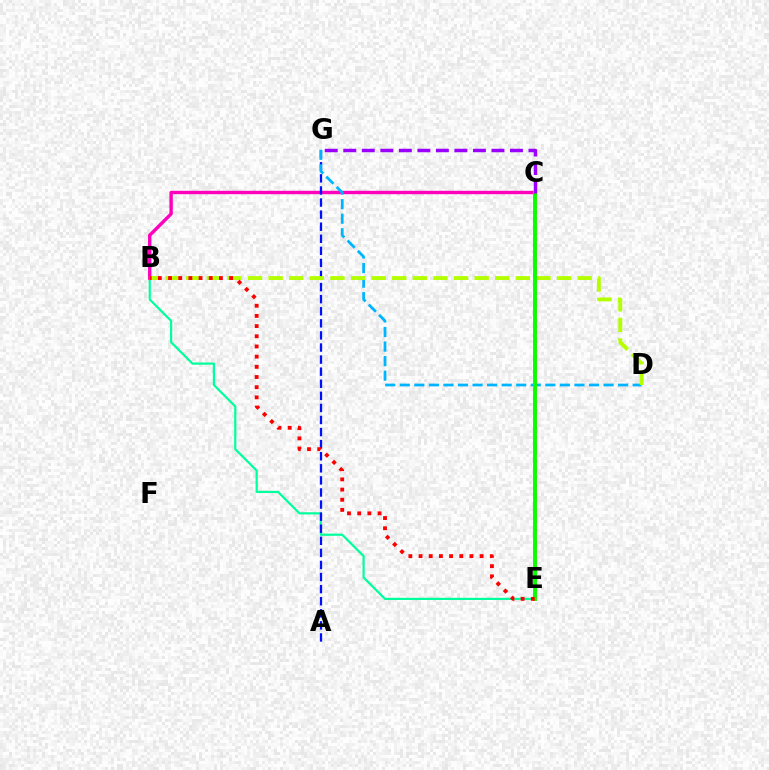{('B', 'E'): [{'color': '#00ff9d', 'line_style': 'solid', 'thickness': 1.58}, {'color': '#ff0000', 'line_style': 'dotted', 'thickness': 2.77}], ('B', 'C'): [{'color': '#ff00bd', 'line_style': 'solid', 'thickness': 2.45}], ('A', 'G'): [{'color': '#0010ff', 'line_style': 'dashed', 'thickness': 1.64}], ('D', 'G'): [{'color': '#00b5ff', 'line_style': 'dashed', 'thickness': 1.98}], ('C', 'E'): [{'color': '#ffa500', 'line_style': 'solid', 'thickness': 2.63}, {'color': '#08ff00', 'line_style': 'solid', 'thickness': 2.77}], ('B', 'D'): [{'color': '#b3ff00', 'line_style': 'dashed', 'thickness': 2.8}], ('C', 'G'): [{'color': '#9b00ff', 'line_style': 'dashed', 'thickness': 2.52}]}